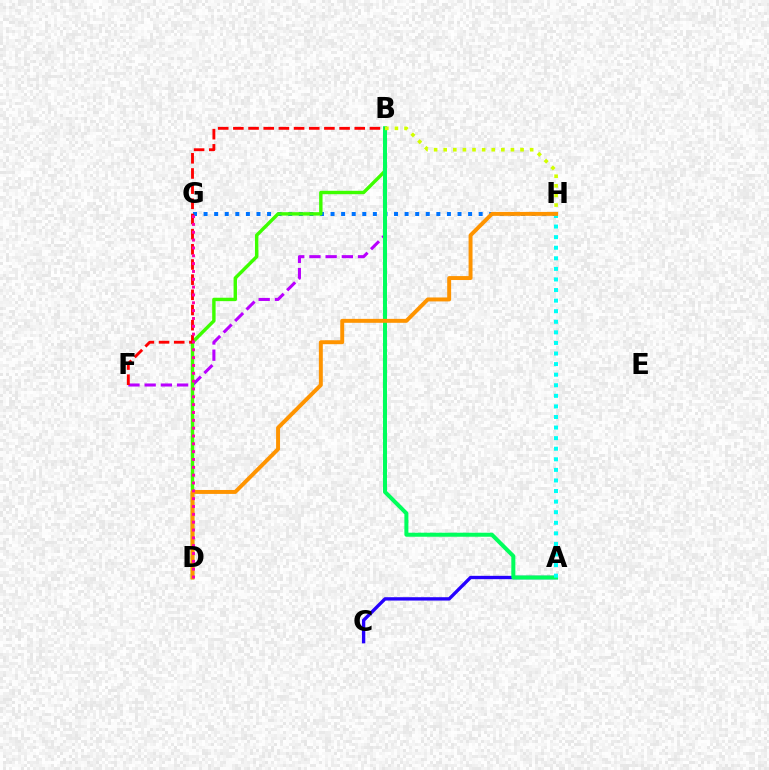{('B', 'F'): [{'color': '#b900ff', 'line_style': 'dashed', 'thickness': 2.2}, {'color': '#ff0000', 'line_style': 'dashed', 'thickness': 2.06}], ('A', 'C'): [{'color': '#2500ff', 'line_style': 'solid', 'thickness': 2.41}], ('G', 'H'): [{'color': '#0074ff', 'line_style': 'dotted', 'thickness': 2.87}], ('B', 'D'): [{'color': '#3dff00', 'line_style': 'solid', 'thickness': 2.46}], ('A', 'B'): [{'color': '#00ff5c', 'line_style': 'solid', 'thickness': 2.89}], ('B', 'H'): [{'color': '#d1ff00', 'line_style': 'dotted', 'thickness': 2.61}], ('A', 'H'): [{'color': '#00fff6', 'line_style': 'dotted', 'thickness': 2.87}], ('D', 'H'): [{'color': '#ff9400', 'line_style': 'solid', 'thickness': 2.84}], ('D', 'G'): [{'color': '#ff00ac', 'line_style': 'dotted', 'thickness': 2.13}]}